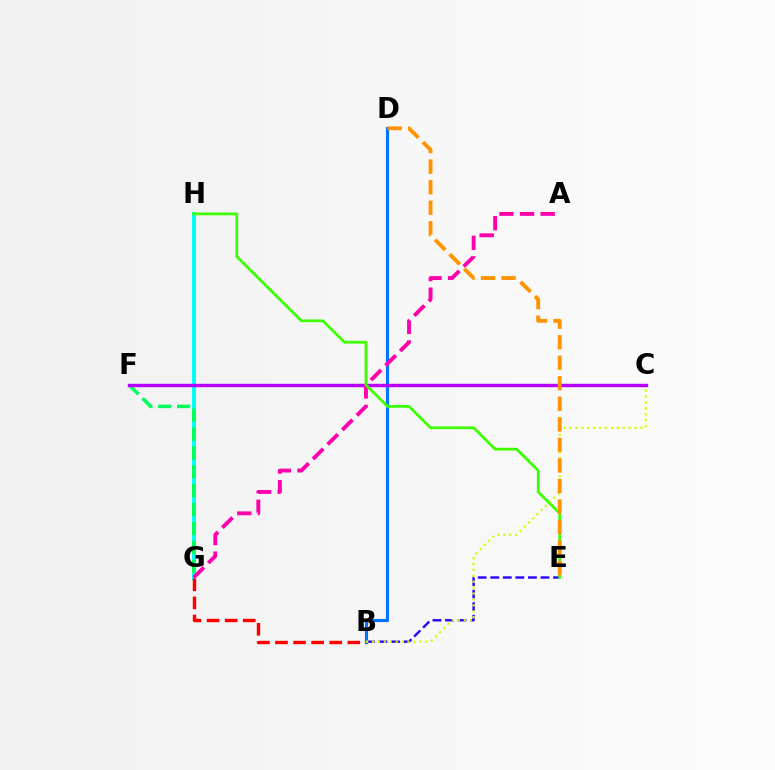{('B', 'E'): [{'color': '#2500ff', 'line_style': 'dashed', 'thickness': 1.71}], ('G', 'H'): [{'color': '#00fff6', 'line_style': 'solid', 'thickness': 2.82}], ('B', 'G'): [{'color': '#ff0000', 'line_style': 'dashed', 'thickness': 2.46}], ('B', 'D'): [{'color': '#0074ff', 'line_style': 'solid', 'thickness': 2.23}], ('B', 'C'): [{'color': '#d1ff00', 'line_style': 'dotted', 'thickness': 1.61}], ('F', 'G'): [{'color': '#00ff5c', 'line_style': 'dashed', 'thickness': 2.57}], ('C', 'F'): [{'color': '#b900ff', 'line_style': 'solid', 'thickness': 2.47}], ('A', 'G'): [{'color': '#ff00ac', 'line_style': 'dashed', 'thickness': 2.8}], ('E', 'H'): [{'color': '#3dff00', 'line_style': 'solid', 'thickness': 1.98}], ('D', 'E'): [{'color': '#ff9400', 'line_style': 'dashed', 'thickness': 2.79}]}